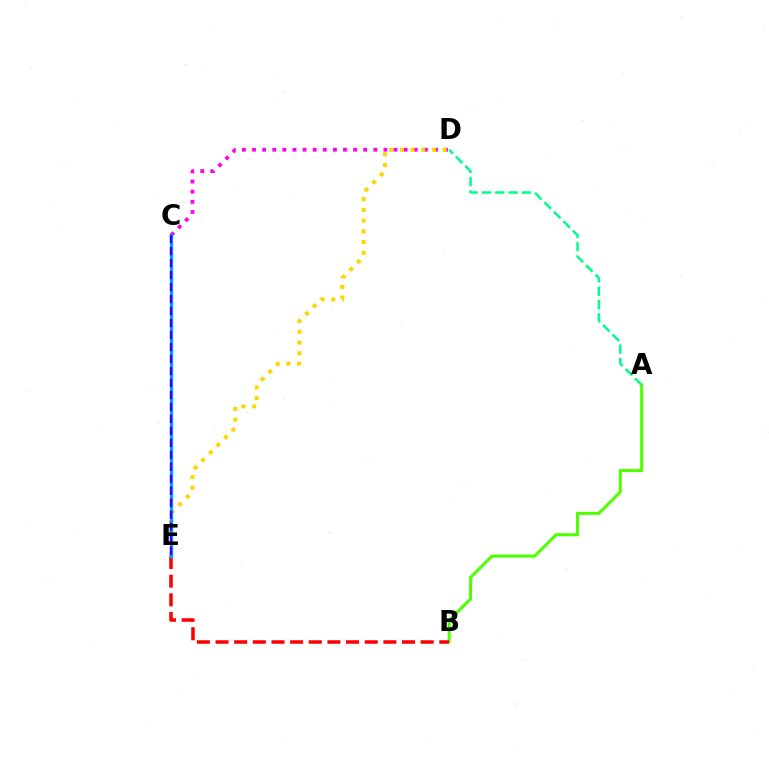{('A', 'B'): [{'color': '#4fff00', 'line_style': 'solid', 'thickness': 2.19}], ('B', 'E'): [{'color': '#ff0000', 'line_style': 'dashed', 'thickness': 2.53}], ('C', 'D'): [{'color': '#ff00ed', 'line_style': 'dotted', 'thickness': 2.75}], ('A', 'D'): [{'color': '#00ff86', 'line_style': 'dashed', 'thickness': 1.81}], ('D', 'E'): [{'color': '#ffd500', 'line_style': 'dotted', 'thickness': 2.92}], ('C', 'E'): [{'color': '#009eff', 'line_style': 'solid', 'thickness': 2.41}, {'color': '#3700ff', 'line_style': 'dashed', 'thickness': 1.63}]}